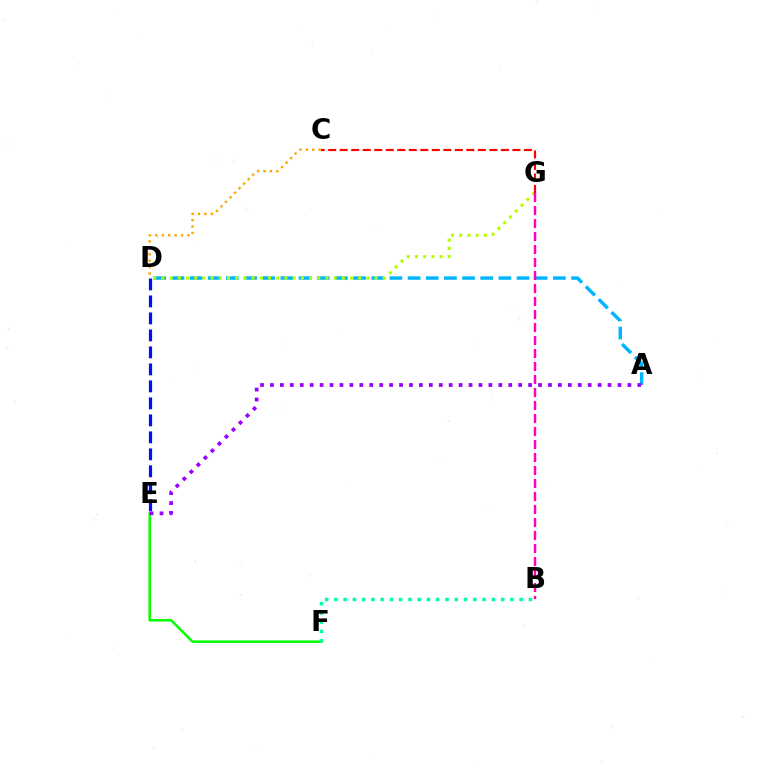{('E', 'F'): [{'color': '#08ff00', 'line_style': 'solid', 'thickness': 1.84}], ('D', 'E'): [{'color': '#0010ff', 'line_style': 'dashed', 'thickness': 2.31}], ('A', 'D'): [{'color': '#00b5ff', 'line_style': 'dashed', 'thickness': 2.47}], ('D', 'G'): [{'color': '#b3ff00', 'line_style': 'dotted', 'thickness': 2.23}], ('C', 'D'): [{'color': '#ffa500', 'line_style': 'dotted', 'thickness': 1.74}], ('A', 'E'): [{'color': '#9b00ff', 'line_style': 'dotted', 'thickness': 2.7}], ('C', 'G'): [{'color': '#ff0000', 'line_style': 'dashed', 'thickness': 1.56}], ('B', 'F'): [{'color': '#00ff9d', 'line_style': 'dotted', 'thickness': 2.52}], ('B', 'G'): [{'color': '#ff00bd', 'line_style': 'dashed', 'thickness': 1.77}]}